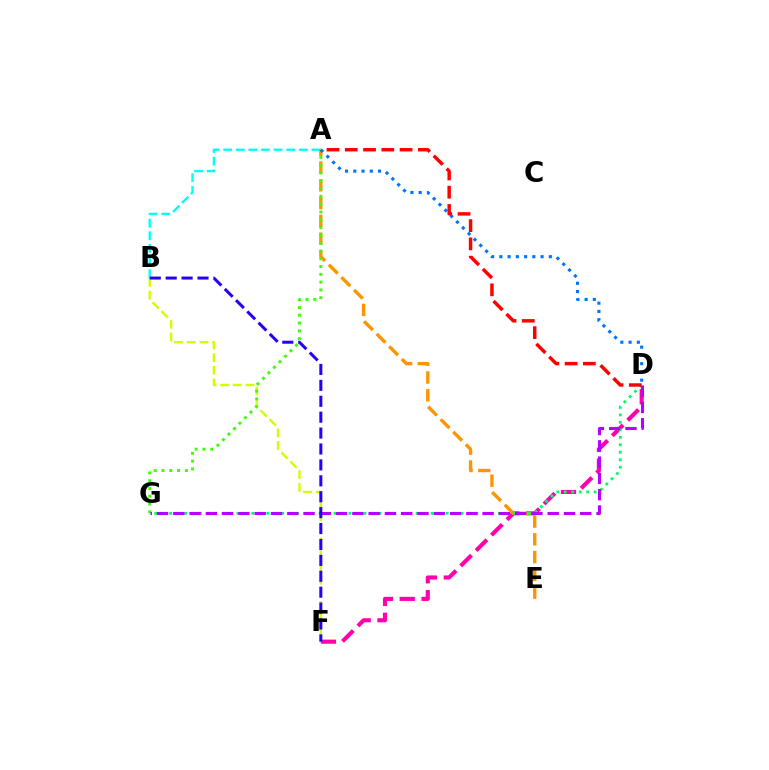{('A', 'B'): [{'color': '#00fff6', 'line_style': 'dashed', 'thickness': 1.71}], ('D', 'F'): [{'color': '#ff00ac', 'line_style': 'dashed', 'thickness': 2.96}], ('B', 'F'): [{'color': '#d1ff00', 'line_style': 'dashed', 'thickness': 1.72}, {'color': '#2500ff', 'line_style': 'dashed', 'thickness': 2.16}], ('A', 'E'): [{'color': '#ff9400', 'line_style': 'dashed', 'thickness': 2.42}], ('D', 'G'): [{'color': '#00ff5c', 'line_style': 'dotted', 'thickness': 2.03}, {'color': '#b900ff', 'line_style': 'dashed', 'thickness': 2.21}], ('A', 'G'): [{'color': '#3dff00', 'line_style': 'dotted', 'thickness': 2.12}], ('A', 'D'): [{'color': '#0074ff', 'line_style': 'dotted', 'thickness': 2.24}, {'color': '#ff0000', 'line_style': 'dashed', 'thickness': 2.48}]}